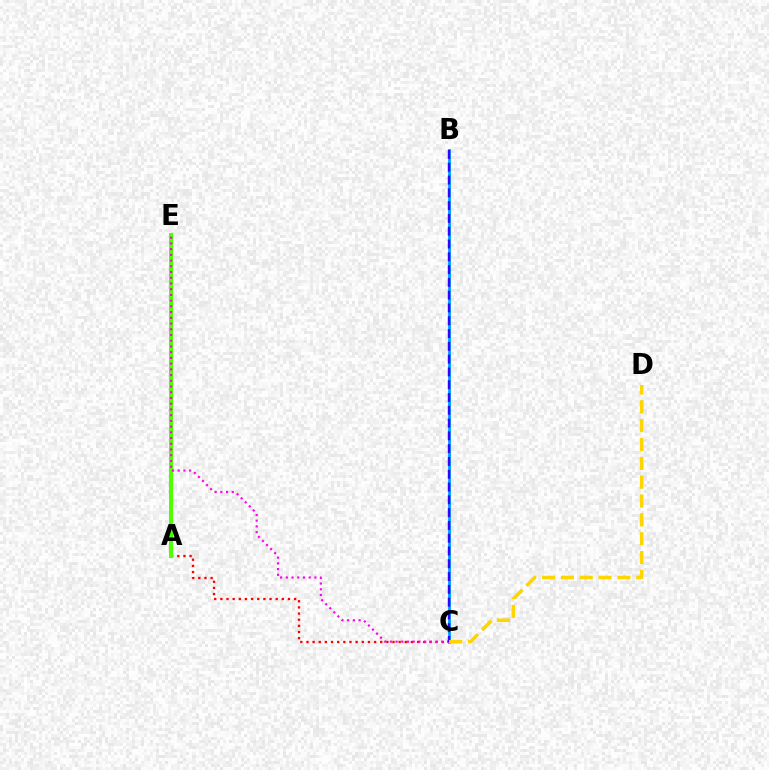{('A', 'E'): [{'color': '#00ff86', 'line_style': 'dashed', 'thickness': 2.26}, {'color': '#4fff00', 'line_style': 'solid', 'thickness': 2.92}], ('A', 'C'): [{'color': '#ff0000', 'line_style': 'dotted', 'thickness': 1.67}], ('B', 'C'): [{'color': '#009eff', 'line_style': 'solid', 'thickness': 2.04}, {'color': '#3700ff', 'line_style': 'dashed', 'thickness': 1.74}], ('C', 'E'): [{'color': '#ff00ed', 'line_style': 'dotted', 'thickness': 1.56}], ('C', 'D'): [{'color': '#ffd500', 'line_style': 'dashed', 'thickness': 2.56}]}